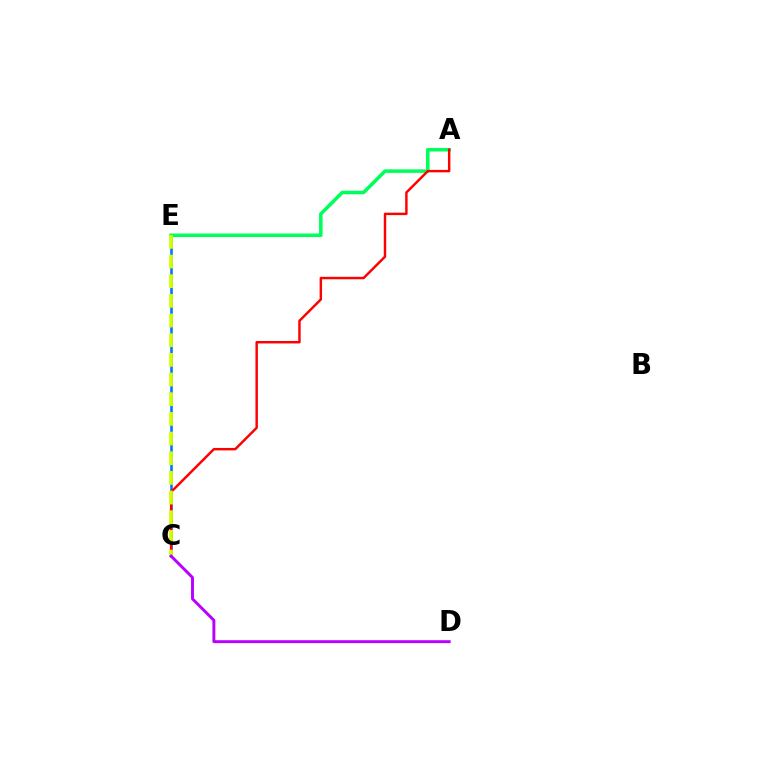{('C', 'E'): [{'color': '#0074ff', 'line_style': 'solid', 'thickness': 1.86}, {'color': '#d1ff00', 'line_style': 'dashed', 'thickness': 2.67}], ('A', 'E'): [{'color': '#00ff5c', 'line_style': 'solid', 'thickness': 2.55}], ('A', 'C'): [{'color': '#ff0000', 'line_style': 'solid', 'thickness': 1.76}], ('C', 'D'): [{'color': '#b900ff', 'line_style': 'solid', 'thickness': 2.11}]}